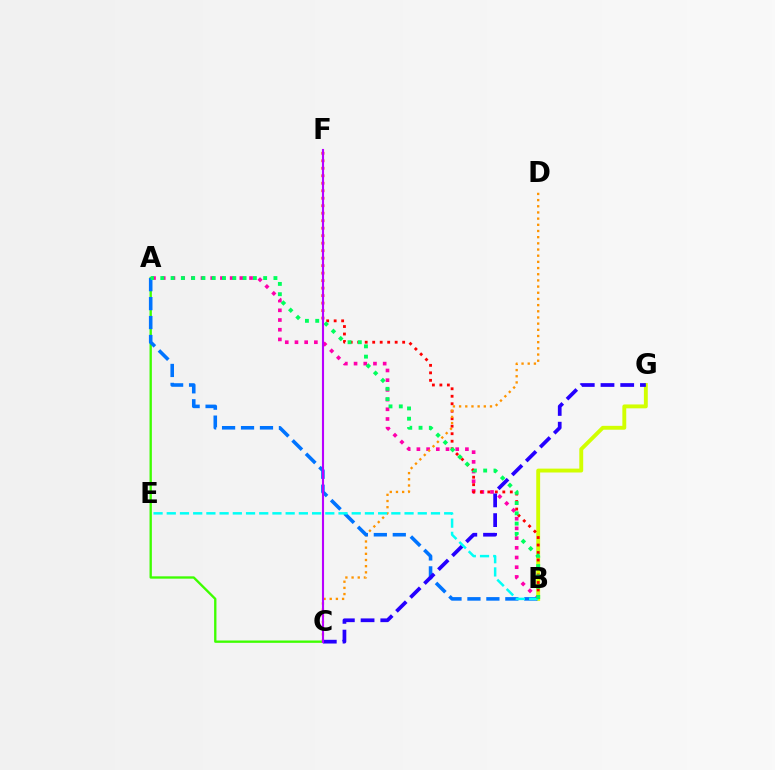{('A', 'C'): [{'color': '#3dff00', 'line_style': 'solid', 'thickness': 1.68}], ('B', 'G'): [{'color': '#d1ff00', 'line_style': 'solid', 'thickness': 2.79}], ('A', 'B'): [{'color': '#ff00ac', 'line_style': 'dotted', 'thickness': 2.64}, {'color': '#0074ff', 'line_style': 'dashed', 'thickness': 2.57}, {'color': '#00ff5c', 'line_style': 'dotted', 'thickness': 2.79}], ('B', 'F'): [{'color': '#ff0000', 'line_style': 'dotted', 'thickness': 2.04}], ('C', 'D'): [{'color': '#ff9400', 'line_style': 'dotted', 'thickness': 1.68}], ('C', 'G'): [{'color': '#2500ff', 'line_style': 'dashed', 'thickness': 2.68}], ('B', 'E'): [{'color': '#00fff6', 'line_style': 'dashed', 'thickness': 1.79}], ('C', 'F'): [{'color': '#b900ff', 'line_style': 'solid', 'thickness': 1.52}]}